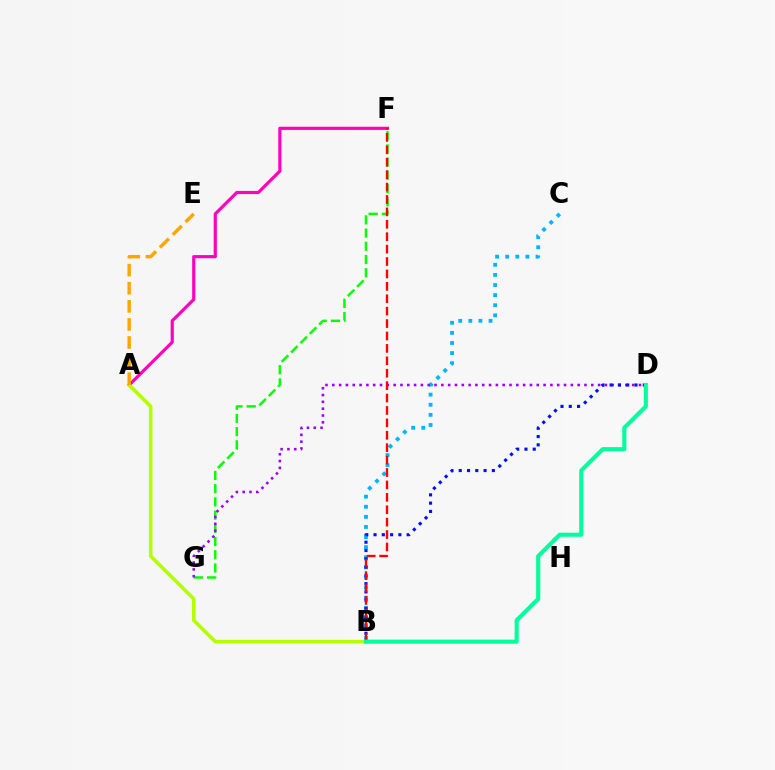{('A', 'F'): [{'color': '#ff00bd', 'line_style': 'solid', 'thickness': 2.28}], ('F', 'G'): [{'color': '#08ff00', 'line_style': 'dashed', 'thickness': 1.79}], ('B', 'C'): [{'color': '#00b5ff', 'line_style': 'dotted', 'thickness': 2.74}], ('D', 'G'): [{'color': '#9b00ff', 'line_style': 'dotted', 'thickness': 1.85}], ('A', 'B'): [{'color': '#b3ff00', 'line_style': 'solid', 'thickness': 2.58}], ('B', 'D'): [{'color': '#0010ff', 'line_style': 'dotted', 'thickness': 2.25}, {'color': '#00ff9d', 'line_style': 'solid', 'thickness': 2.95}], ('B', 'F'): [{'color': '#ff0000', 'line_style': 'dashed', 'thickness': 1.69}], ('A', 'E'): [{'color': '#ffa500', 'line_style': 'dashed', 'thickness': 2.46}]}